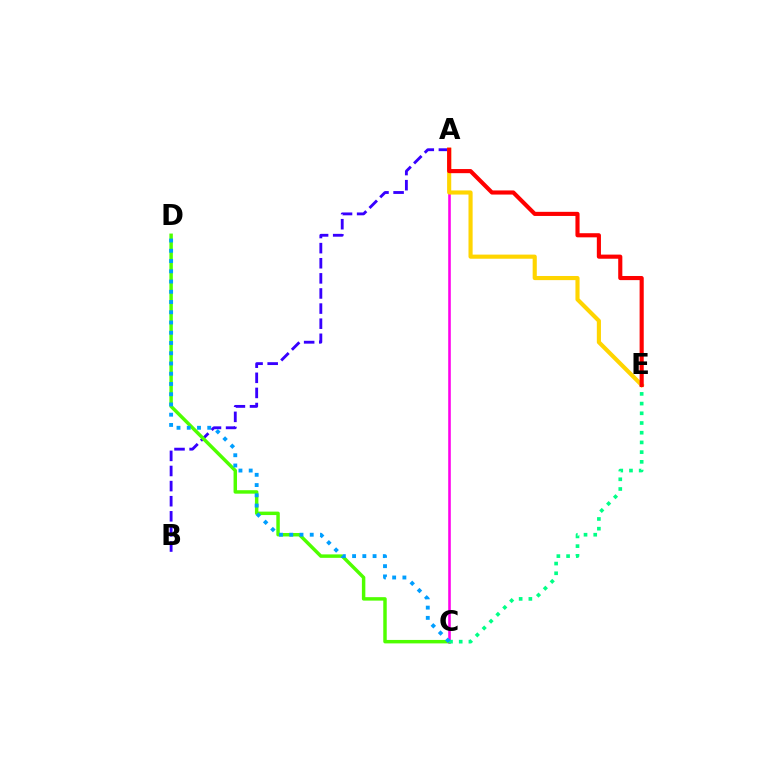{('A', 'C'): [{'color': '#ff00ed', 'line_style': 'solid', 'thickness': 1.86}], ('A', 'B'): [{'color': '#3700ff', 'line_style': 'dashed', 'thickness': 2.05}], ('A', 'E'): [{'color': '#ffd500', 'line_style': 'solid', 'thickness': 2.97}, {'color': '#ff0000', 'line_style': 'solid', 'thickness': 2.97}], ('C', 'D'): [{'color': '#4fff00', 'line_style': 'solid', 'thickness': 2.49}, {'color': '#009eff', 'line_style': 'dotted', 'thickness': 2.78}], ('C', 'E'): [{'color': '#00ff86', 'line_style': 'dotted', 'thickness': 2.64}]}